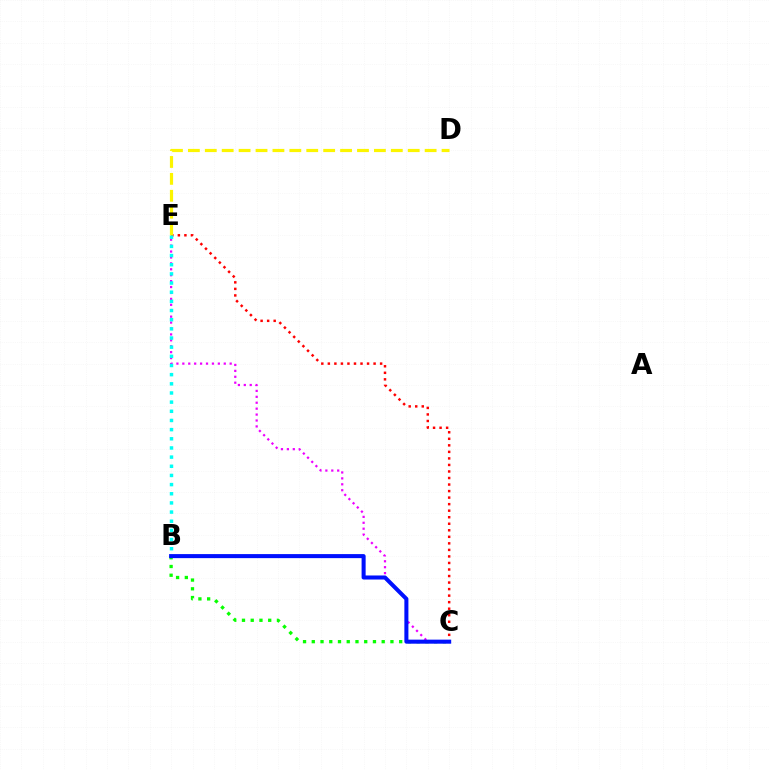{('B', 'C'): [{'color': '#08ff00', 'line_style': 'dotted', 'thickness': 2.37}, {'color': '#0010ff', 'line_style': 'solid', 'thickness': 2.91}], ('C', 'E'): [{'color': '#ff0000', 'line_style': 'dotted', 'thickness': 1.78}, {'color': '#ee00ff', 'line_style': 'dotted', 'thickness': 1.61}], ('D', 'E'): [{'color': '#fcf500', 'line_style': 'dashed', 'thickness': 2.3}], ('B', 'E'): [{'color': '#00fff6', 'line_style': 'dotted', 'thickness': 2.49}]}